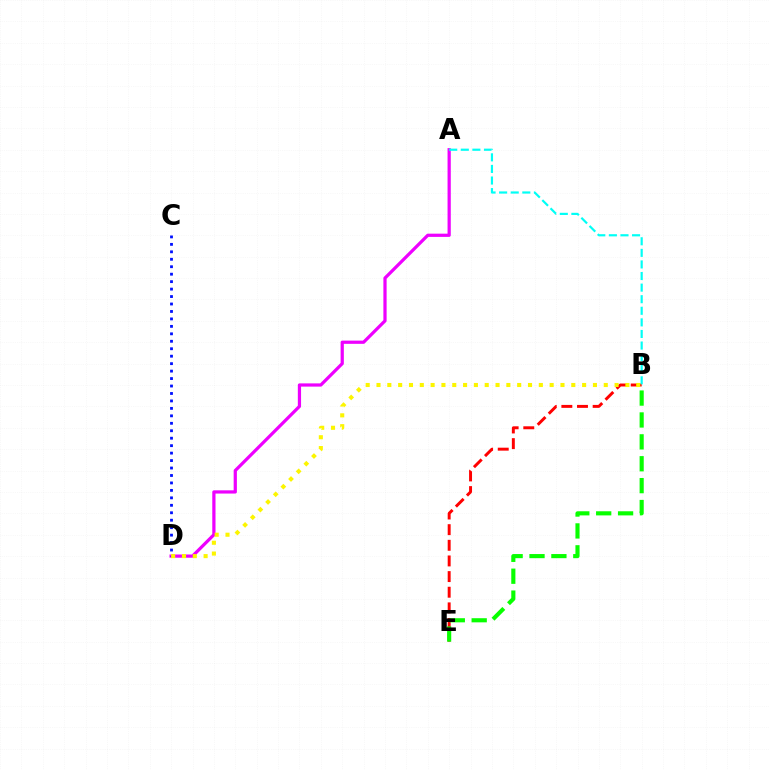{('B', 'E'): [{'color': '#ff0000', 'line_style': 'dashed', 'thickness': 2.13}, {'color': '#08ff00', 'line_style': 'dashed', 'thickness': 2.97}], ('A', 'D'): [{'color': '#ee00ff', 'line_style': 'solid', 'thickness': 2.33}], ('A', 'B'): [{'color': '#00fff6', 'line_style': 'dashed', 'thickness': 1.57}], ('C', 'D'): [{'color': '#0010ff', 'line_style': 'dotted', 'thickness': 2.03}], ('B', 'D'): [{'color': '#fcf500', 'line_style': 'dotted', 'thickness': 2.94}]}